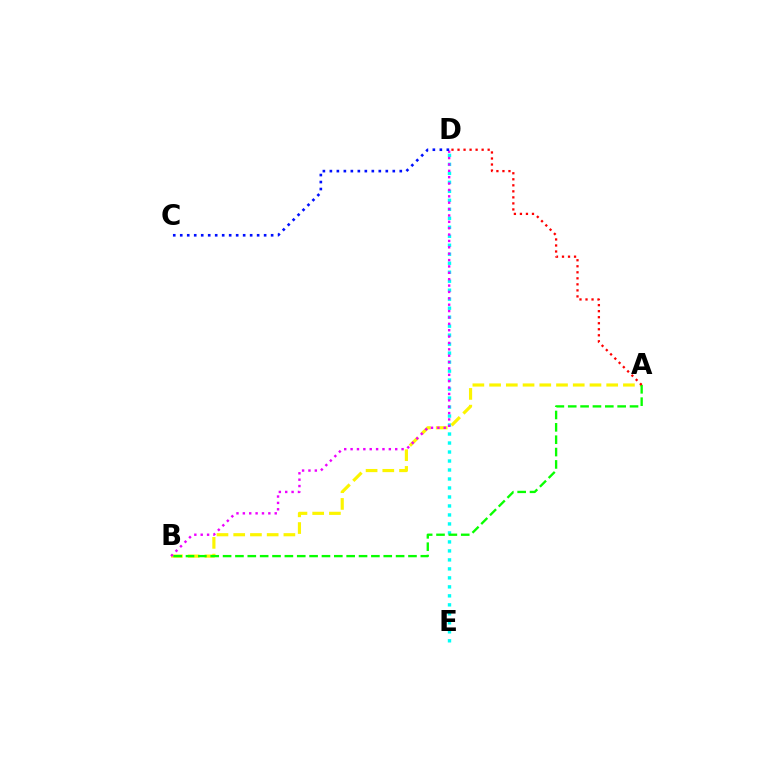{('D', 'E'): [{'color': '#00fff6', 'line_style': 'dotted', 'thickness': 2.44}], ('A', 'B'): [{'color': '#fcf500', 'line_style': 'dashed', 'thickness': 2.27}, {'color': '#08ff00', 'line_style': 'dashed', 'thickness': 1.68}], ('A', 'D'): [{'color': '#ff0000', 'line_style': 'dotted', 'thickness': 1.64}], ('B', 'D'): [{'color': '#ee00ff', 'line_style': 'dotted', 'thickness': 1.73}], ('C', 'D'): [{'color': '#0010ff', 'line_style': 'dotted', 'thickness': 1.9}]}